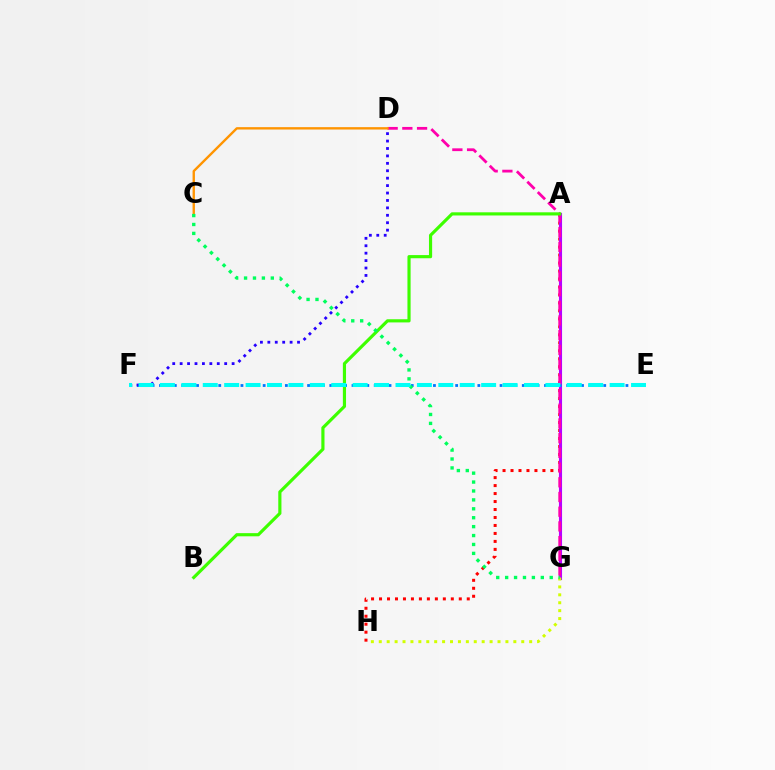{('A', 'H'): [{'color': '#ff0000', 'line_style': 'dotted', 'thickness': 2.17}], ('A', 'G'): [{'color': '#b900ff', 'line_style': 'solid', 'thickness': 2.23}], ('E', 'F'): [{'color': '#0074ff', 'line_style': 'dotted', 'thickness': 2.01}, {'color': '#00fff6', 'line_style': 'dashed', 'thickness': 2.91}], ('D', 'G'): [{'color': '#ff00ac', 'line_style': 'dashed', 'thickness': 2.0}], ('A', 'B'): [{'color': '#3dff00', 'line_style': 'solid', 'thickness': 2.28}], ('D', 'F'): [{'color': '#2500ff', 'line_style': 'dotted', 'thickness': 2.02}], ('C', 'D'): [{'color': '#ff9400', 'line_style': 'solid', 'thickness': 1.71}], ('G', 'H'): [{'color': '#d1ff00', 'line_style': 'dotted', 'thickness': 2.15}], ('C', 'G'): [{'color': '#00ff5c', 'line_style': 'dotted', 'thickness': 2.42}]}